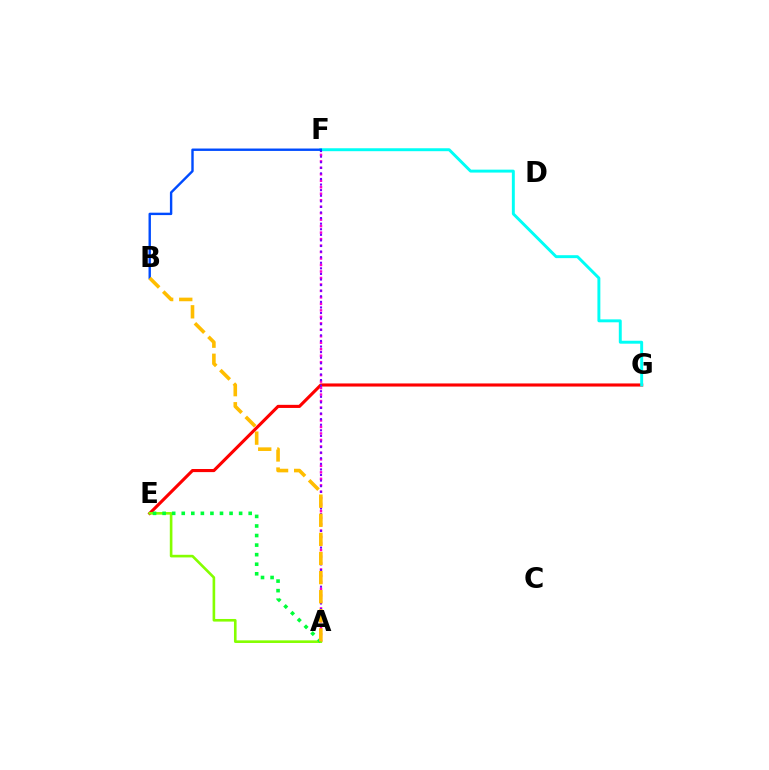{('E', 'G'): [{'color': '#ff0000', 'line_style': 'solid', 'thickness': 2.24}], ('F', 'G'): [{'color': '#00fff6', 'line_style': 'solid', 'thickness': 2.11}], ('A', 'F'): [{'color': '#ff00cf', 'line_style': 'dotted', 'thickness': 1.76}, {'color': '#7200ff', 'line_style': 'dotted', 'thickness': 1.52}], ('A', 'E'): [{'color': '#84ff00', 'line_style': 'solid', 'thickness': 1.88}, {'color': '#00ff39', 'line_style': 'dotted', 'thickness': 2.6}], ('B', 'F'): [{'color': '#004bff', 'line_style': 'solid', 'thickness': 1.73}], ('A', 'B'): [{'color': '#ffbd00', 'line_style': 'dashed', 'thickness': 2.6}]}